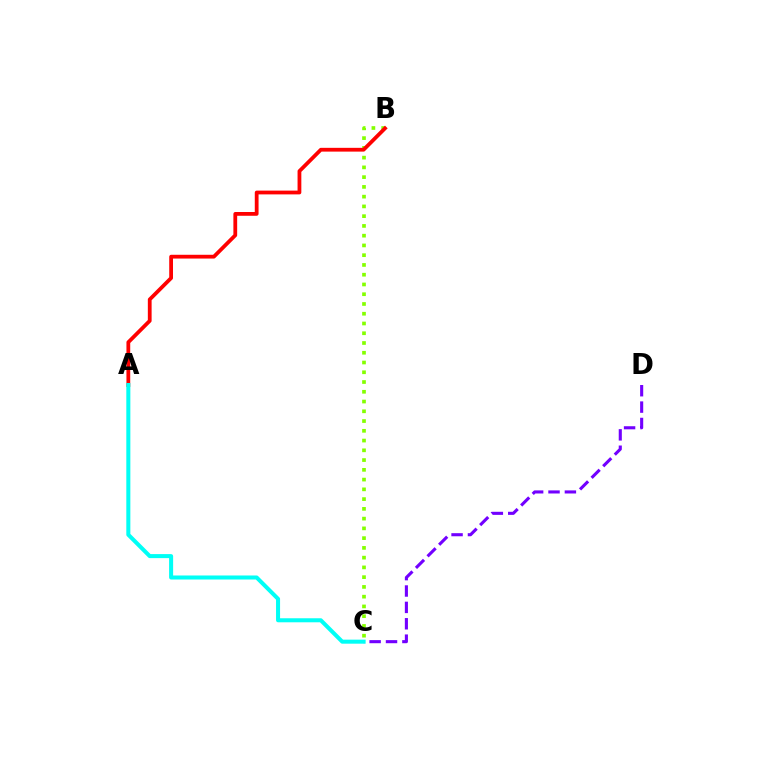{('B', 'C'): [{'color': '#84ff00', 'line_style': 'dotted', 'thickness': 2.65}], ('C', 'D'): [{'color': '#7200ff', 'line_style': 'dashed', 'thickness': 2.23}], ('A', 'B'): [{'color': '#ff0000', 'line_style': 'solid', 'thickness': 2.72}], ('A', 'C'): [{'color': '#00fff6', 'line_style': 'solid', 'thickness': 2.9}]}